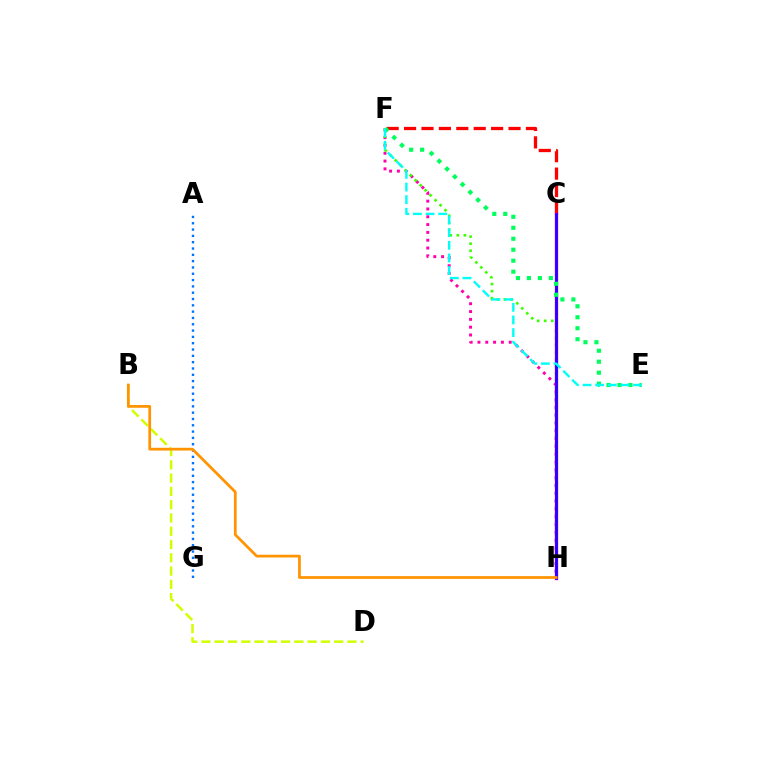{('C', 'F'): [{'color': '#ff0000', 'line_style': 'dashed', 'thickness': 2.37}], ('F', 'H'): [{'color': '#ff00ac', 'line_style': 'dotted', 'thickness': 2.12}, {'color': '#3dff00', 'line_style': 'dotted', 'thickness': 1.91}], ('B', 'D'): [{'color': '#d1ff00', 'line_style': 'dashed', 'thickness': 1.8}], ('C', 'H'): [{'color': '#b900ff', 'line_style': 'solid', 'thickness': 2.39}, {'color': '#2500ff', 'line_style': 'solid', 'thickness': 1.89}], ('A', 'G'): [{'color': '#0074ff', 'line_style': 'dotted', 'thickness': 1.72}], ('E', 'F'): [{'color': '#00ff5c', 'line_style': 'dotted', 'thickness': 2.98}, {'color': '#00fff6', 'line_style': 'dashed', 'thickness': 1.72}], ('B', 'H'): [{'color': '#ff9400', 'line_style': 'solid', 'thickness': 1.97}]}